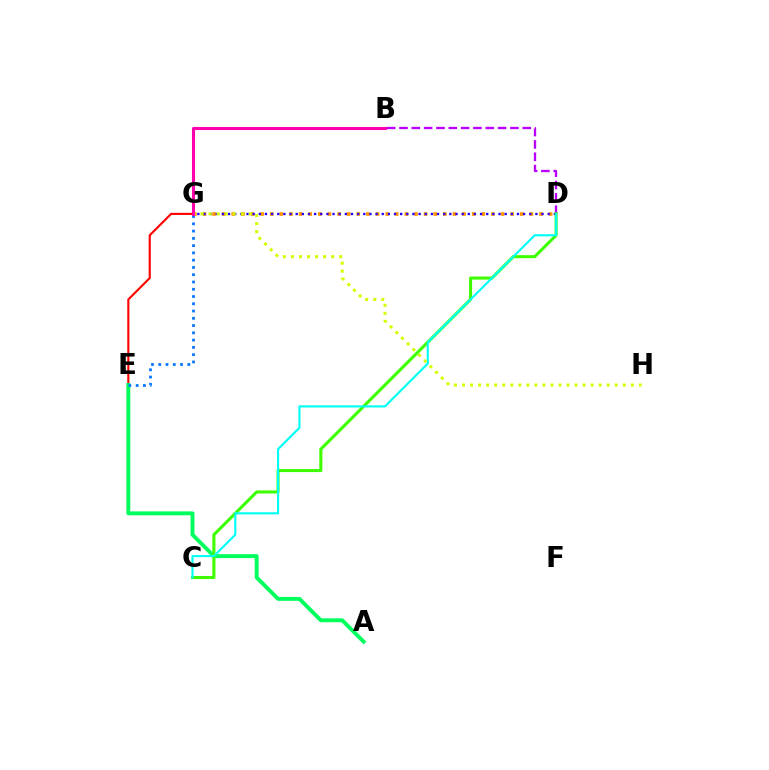{('B', 'D'): [{'color': '#b900ff', 'line_style': 'dashed', 'thickness': 1.67}], ('E', 'G'): [{'color': '#ff0000', 'line_style': 'solid', 'thickness': 1.53}, {'color': '#0074ff', 'line_style': 'dotted', 'thickness': 1.97}], ('A', 'E'): [{'color': '#00ff5c', 'line_style': 'solid', 'thickness': 2.81}], ('D', 'G'): [{'color': '#ff9400', 'line_style': 'dotted', 'thickness': 2.61}, {'color': '#2500ff', 'line_style': 'dotted', 'thickness': 1.67}], ('C', 'D'): [{'color': '#3dff00', 'line_style': 'solid', 'thickness': 2.21}, {'color': '#00fff6', 'line_style': 'solid', 'thickness': 1.53}], ('G', 'H'): [{'color': '#d1ff00', 'line_style': 'dotted', 'thickness': 2.18}], ('B', 'G'): [{'color': '#ff00ac', 'line_style': 'solid', 'thickness': 2.22}]}